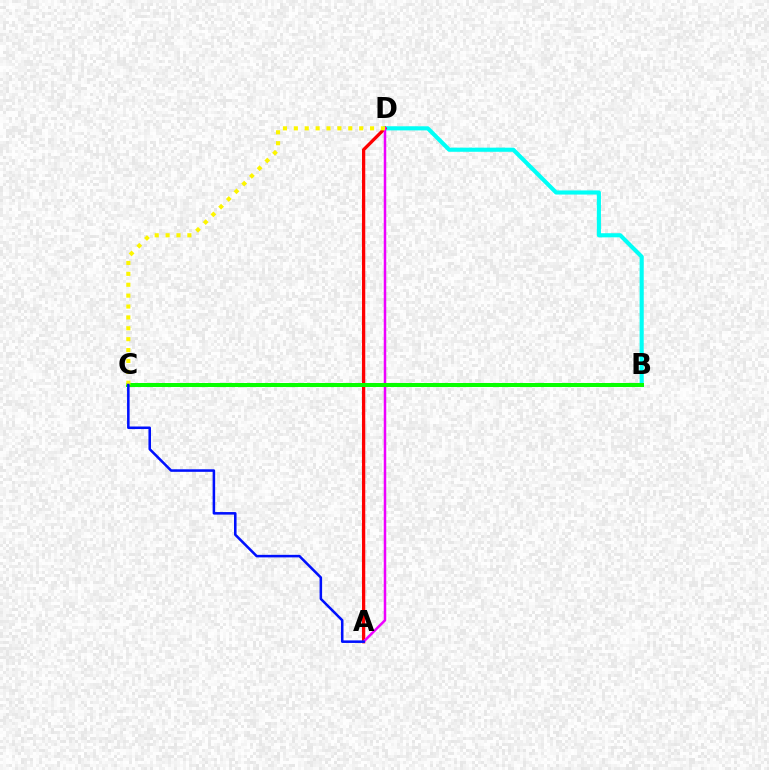{('B', 'D'): [{'color': '#00fff6', 'line_style': 'solid', 'thickness': 2.96}], ('A', 'D'): [{'color': '#ff0000', 'line_style': 'solid', 'thickness': 2.36}, {'color': '#ee00ff', 'line_style': 'solid', 'thickness': 1.8}], ('B', 'C'): [{'color': '#08ff00', 'line_style': 'solid', 'thickness': 2.89}], ('C', 'D'): [{'color': '#fcf500', 'line_style': 'dotted', 'thickness': 2.96}], ('A', 'C'): [{'color': '#0010ff', 'line_style': 'solid', 'thickness': 1.83}]}